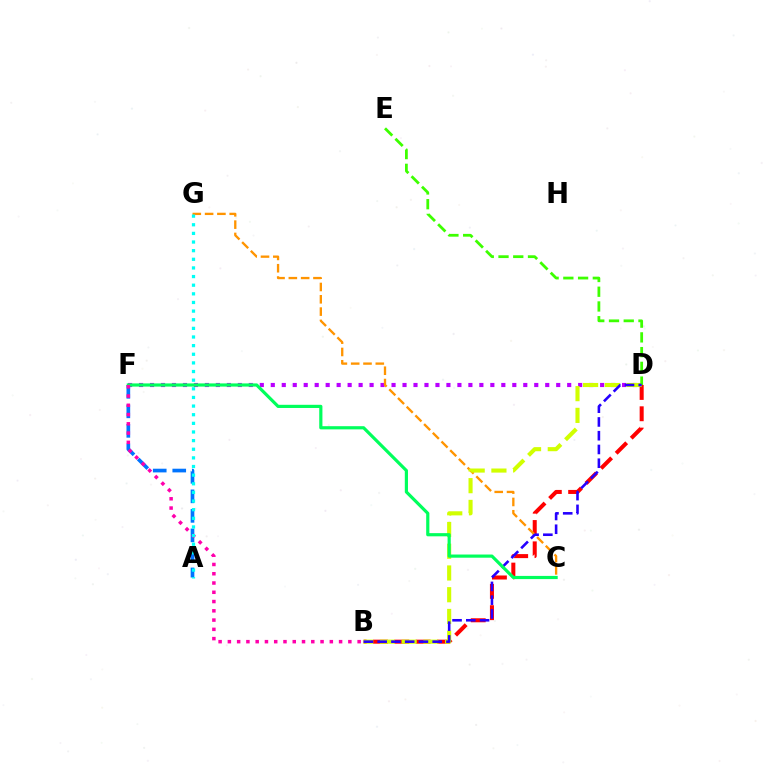{('D', 'F'): [{'color': '#b900ff', 'line_style': 'dotted', 'thickness': 2.98}], ('B', 'D'): [{'color': '#ff0000', 'line_style': 'dashed', 'thickness': 2.9}, {'color': '#d1ff00', 'line_style': 'dashed', 'thickness': 2.95}, {'color': '#2500ff', 'line_style': 'dashed', 'thickness': 1.87}], ('C', 'G'): [{'color': '#ff9400', 'line_style': 'dashed', 'thickness': 1.67}], ('D', 'E'): [{'color': '#3dff00', 'line_style': 'dashed', 'thickness': 2.0}], ('A', 'F'): [{'color': '#0074ff', 'line_style': 'dashed', 'thickness': 2.65}], ('C', 'F'): [{'color': '#00ff5c', 'line_style': 'solid', 'thickness': 2.29}], ('B', 'F'): [{'color': '#ff00ac', 'line_style': 'dotted', 'thickness': 2.52}], ('A', 'G'): [{'color': '#00fff6', 'line_style': 'dotted', 'thickness': 2.35}]}